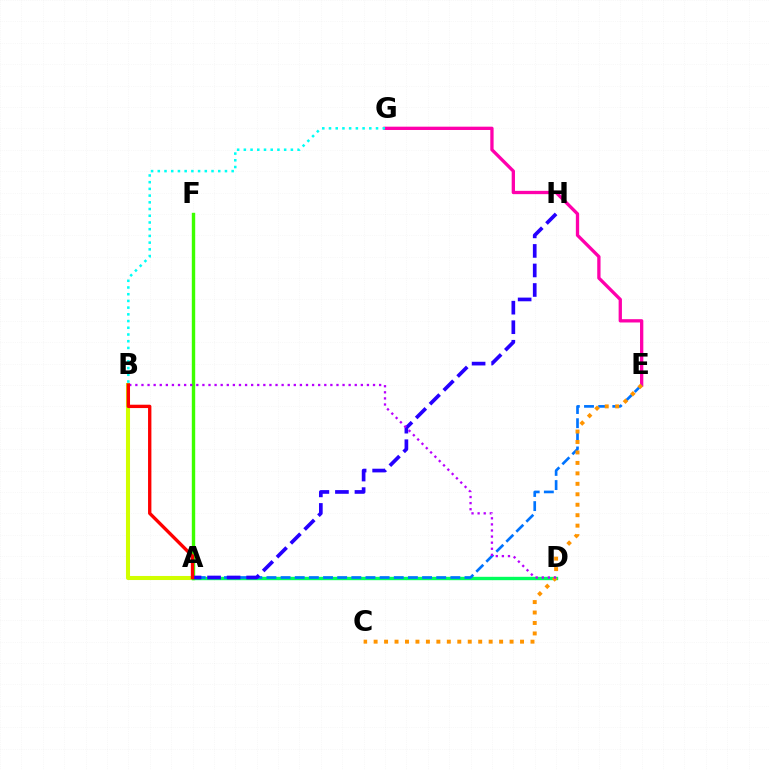{('A', 'B'): [{'color': '#d1ff00', 'line_style': 'solid', 'thickness': 2.92}, {'color': '#ff0000', 'line_style': 'solid', 'thickness': 2.41}], ('E', 'G'): [{'color': '#ff00ac', 'line_style': 'solid', 'thickness': 2.38}], ('A', 'D'): [{'color': '#00ff5c', 'line_style': 'solid', 'thickness': 2.42}], ('A', 'E'): [{'color': '#0074ff', 'line_style': 'dashed', 'thickness': 1.92}], ('A', 'F'): [{'color': '#3dff00', 'line_style': 'solid', 'thickness': 2.44}], ('A', 'H'): [{'color': '#2500ff', 'line_style': 'dashed', 'thickness': 2.65}], ('B', 'G'): [{'color': '#00fff6', 'line_style': 'dotted', 'thickness': 1.82}], ('C', 'E'): [{'color': '#ff9400', 'line_style': 'dotted', 'thickness': 2.84}], ('B', 'D'): [{'color': '#b900ff', 'line_style': 'dotted', 'thickness': 1.66}]}